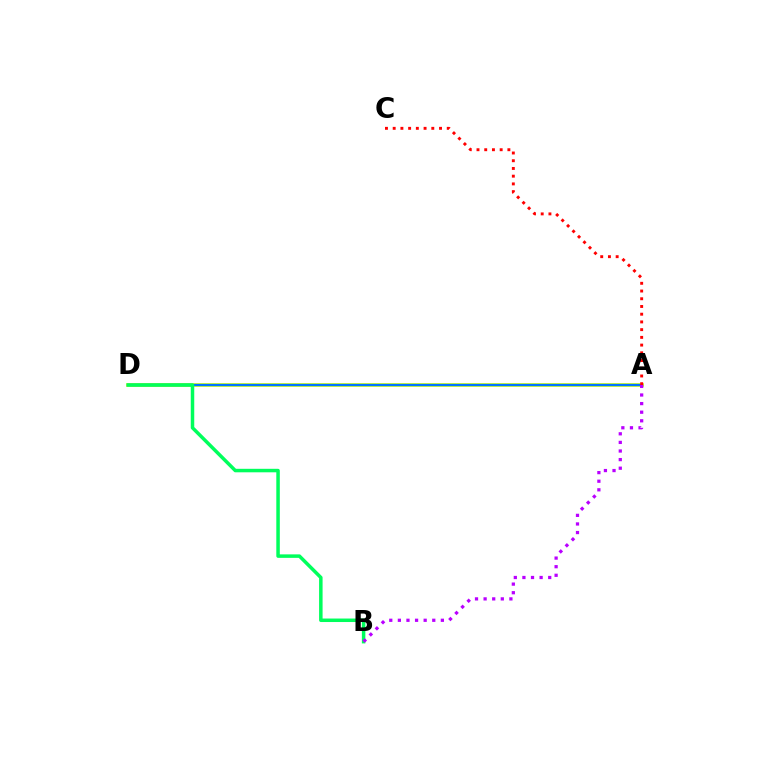{('A', 'D'): [{'color': '#d1ff00', 'line_style': 'solid', 'thickness': 2.63}, {'color': '#0074ff', 'line_style': 'solid', 'thickness': 1.65}], ('B', 'D'): [{'color': '#00ff5c', 'line_style': 'solid', 'thickness': 2.52}], ('A', 'C'): [{'color': '#ff0000', 'line_style': 'dotted', 'thickness': 2.1}], ('A', 'B'): [{'color': '#b900ff', 'line_style': 'dotted', 'thickness': 2.34}]}